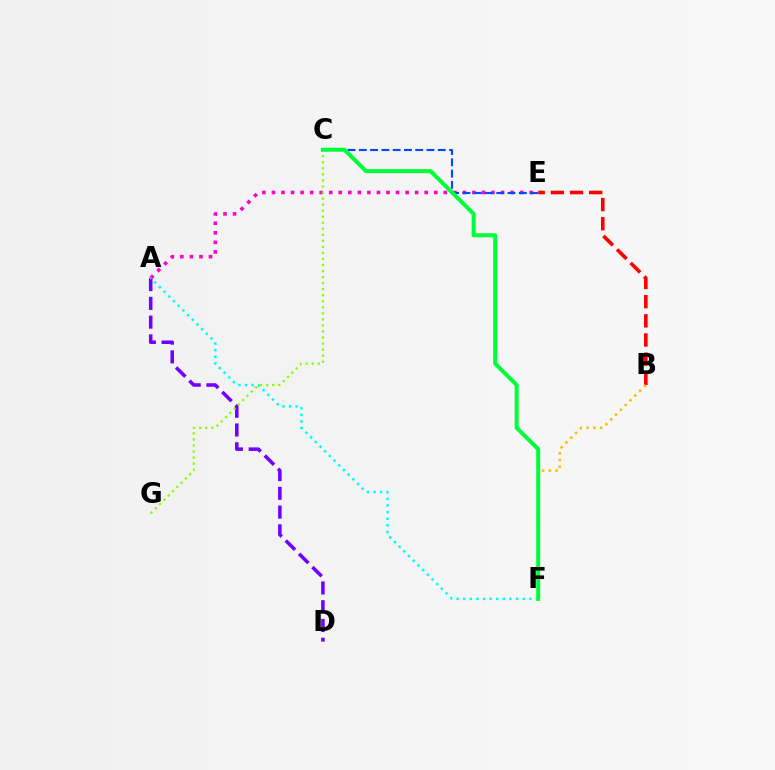{('B', 'E'): [{'color': '#ff0000', 'line_style': 'dashed', 'thickness': 2.6}], ('A', 'D'): [{'color': '#7200ff', 'line_style': 'dashed', 'thickness': 2.55}], ('A', 'E'): [{'color': '#ff00cf', 'line_style': 'dotted', 'thickness': 2.59}], ('B', 'F'): [{'color': '#ffbd00', 'line_style': 'dotted', 'thickness': 1.84}], ('C', 'E'): [{'color': '#004bff', 'line_style': 'dashed', 'thickness': 1.53}], ('A', 'F'): [{'color': '#00fff6', 'line_style': 'dotted', 'thickness': 1.8}], ('C', 'G'): [{'color': '#84ff00', 'line_style': 'dotted', 'thickness': 1.64}], ('C', 'F'): [{'color': '#00ff39', 'line_style': 'solid', 'thickness': 2.88}]}